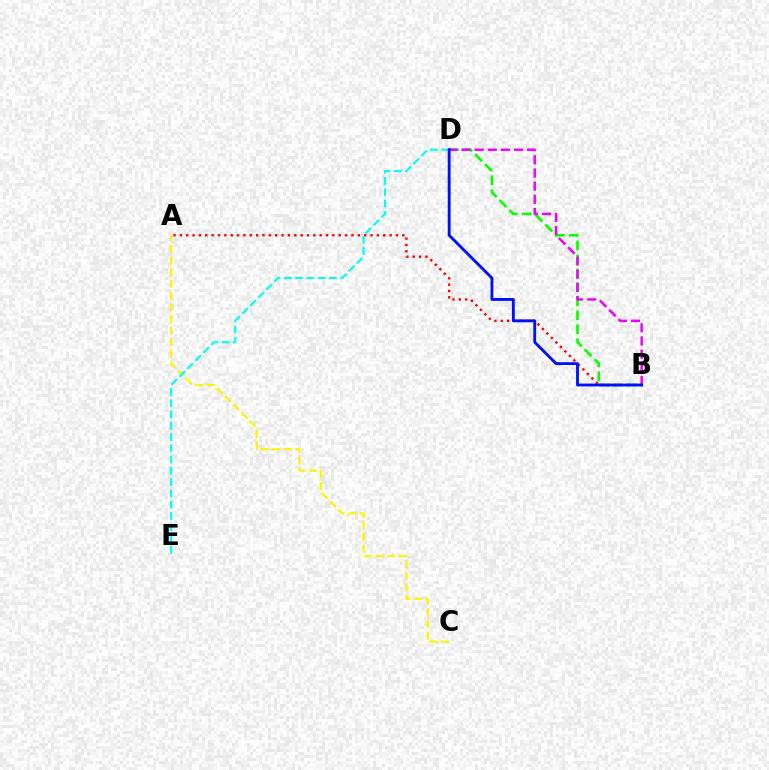{('A', 'B'): [{'color': '#ff0000', 'line_style': 'dotted', 'thickness': 1.73}], ('B', 'D'): [{'color': '#08ff00', 'line_style': 'dashed', 'thickness': 1.9}, {'color': '#ee00ff', 'line_style': 'dashed', 'thickness': 1.79}, {'color': '#0010ff', 'line_style': 'solid', 'thickness': 2.06}], ('A', 'C'): [{'color': '#fcf500', 'line_style': 'dashed', 'thickness': 1.58}], ('D', 'E'): [{'color': '#00fff6', 'line_style': 'dashed', 'thickness': 1.53}]}